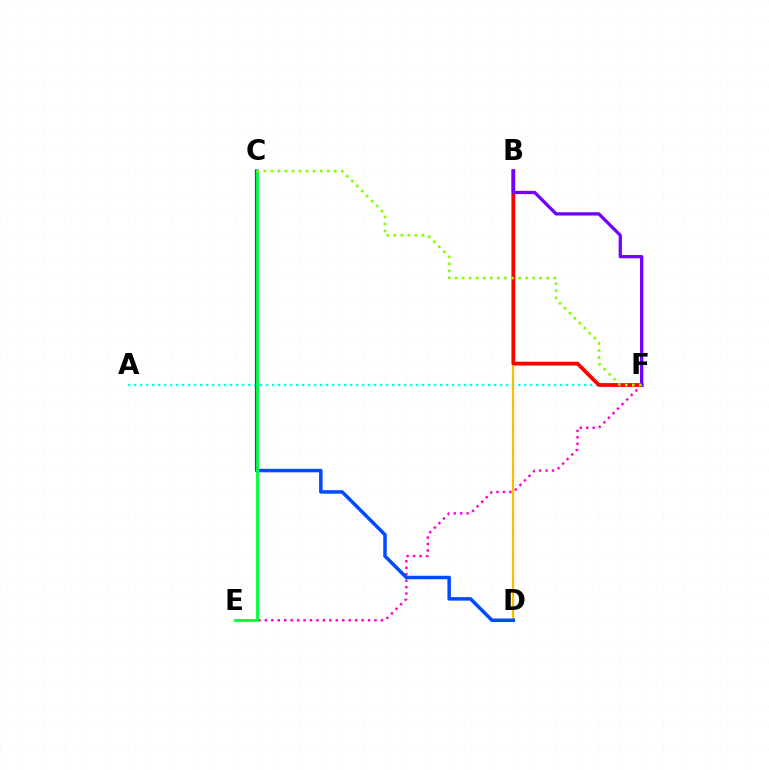{('E', 'F'): [{'color': '#ff00cf', 'line_style': 'dotted', 'thickness': 1.75}], ('A', 'F'): [{'color': '#00fff6', 'line_style': 'dotted', 'thickness': 1.63}], ('B', 'D'): [{'color': '#ffbd00', 'line_style': 'solid', 'thickness': 1.58}], ('C', 'D'): [{'color': '#004bff', 'line_style': 'solid', 'thickness': 2.53}], ('B', 'F'): [{'color': '#ff0000', 'line_style': 'solid', 'thickness': 2.74}, {'color': '#7200ff', 'line_style': 'solid', 'thickness': 2.36}], ('C', 'E'): [{'color': '#00ff39', 'line_style': 'solid', 'thickness': 2.03}], ('C', 'F'): [{'color': '#84ff00', 'line_style': 'dotted', 'thickness': 1.91}]}